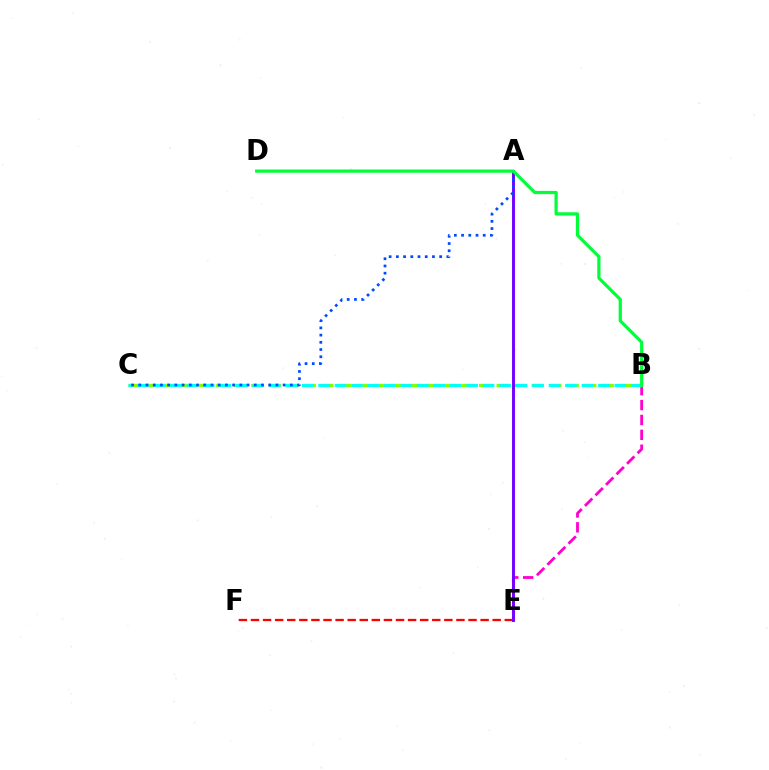{('E', 'F'): [{'color': '#ff0000', 'line_style': 'dashed', 'thickness': 1.64}], ('B', 'E'): [{'color': '#ff00cf', 'line_style': 'dashed', 'thickness': 2.02}], ('A', 'D'): [{'color': '#ffbd00', 'line_style': 'dashed', 'thickness': 1.5}], ('B', 'C'): [{'color': '#84ff00', 'line_style': 'dashed', 'thickness': 2.38}, {'color': '#00fff6', 'line_style': 'dashed', 'thickness': 2.24}], ('A', 'E'): [{'color': '#7200ff', 'line_style': 'solid', 'thickness': 2.11}], ('A', 'C'): [{'color': '#004bff', 'line_style': 'dotted', 'thickness': 1.96}], ('B', 'D'): [{'color': '#00ff39', 'line_style': 'solid', 'thickness': 2.32}]}